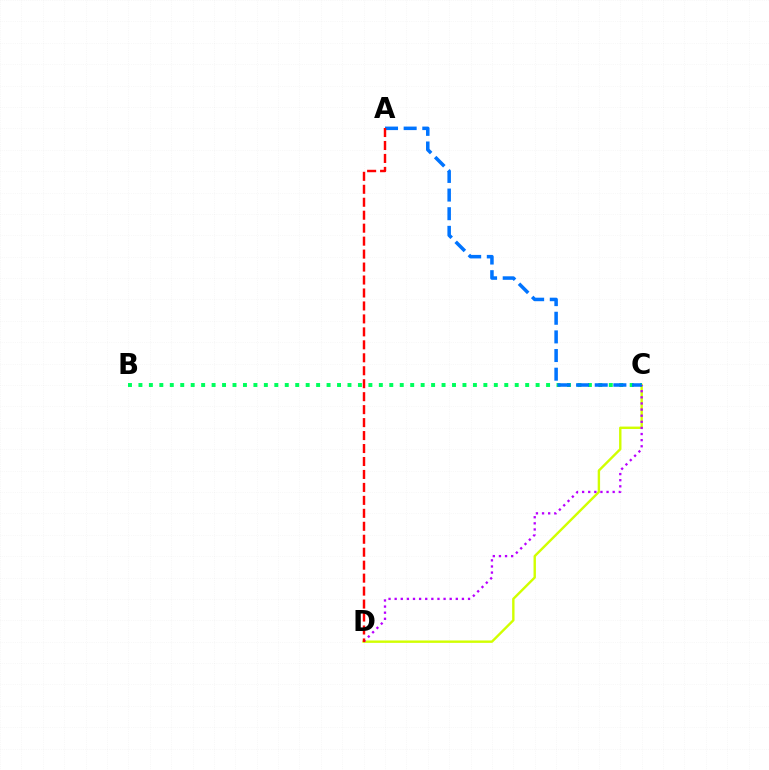{('C', 'D'): [{'color': '#d1ff00', 'line_style': 'solid', 'thickness': 1.73}, {'color': '#b900ff', 'line_style': 'dotted', 'thickness': 1.66}], ('B', 'C'): [{'color': '#00ff5c', 'line_style': 'dotted', 'thickness': 2.84}], ('A', 'C'): [{'color': '#0074ff', 'line_style': 'dashed', 'thickness': 2.53}], ('A', 'D'): [{'color': '#ff0000', 'line_style': 'dashed', 'thickness': 1.76}]}